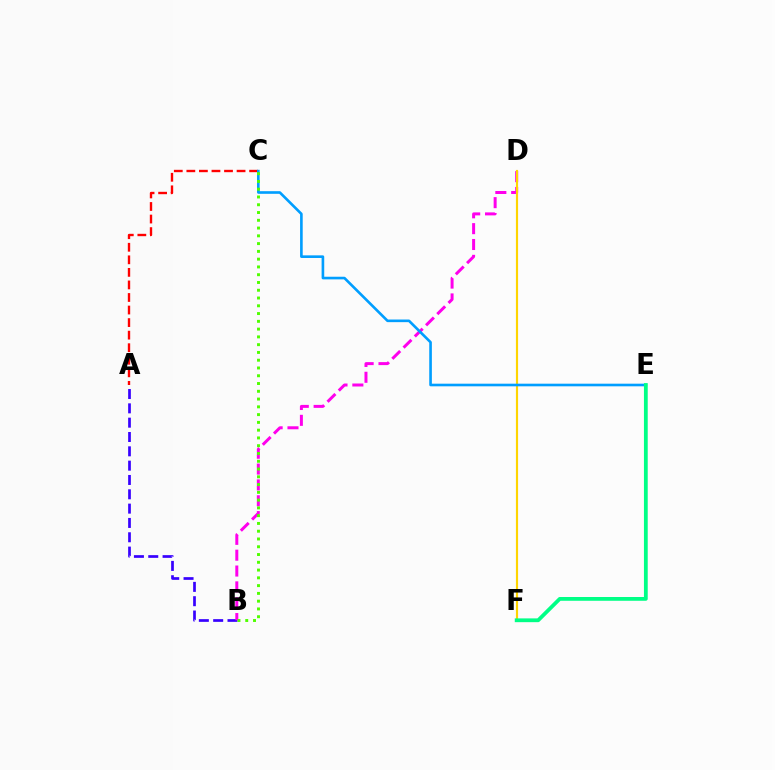{('A', 'C'): [{'color': '#ff0000', 'line_style': 'dashed', 'thickness': 1.71}], ('A', 'B'): [{'color': '#3700ff', 'line_style': 'dashed', 'thickness': 1.95}], ('B', 'D'): [{'color': '#ff00ed', 'line_style': 'dashed', 'thickness': 2.15}], ('D', 'F'): [{'color': '#ffd500', 'line_style': 'solid', 'thickness': 1.55}], ('C', 'E'): [{'color': '#009eff', 'line_style': 'solid', 'thickness': 1.89}], ('E', 'F'): [{'color': '#00ff86', 'line_style': 'solid', 'thickness': 2.72}], ('B', 'C'): [{'color': '#4fff00', 'line_style': 'dotted', 'thickness': 2.11}]}